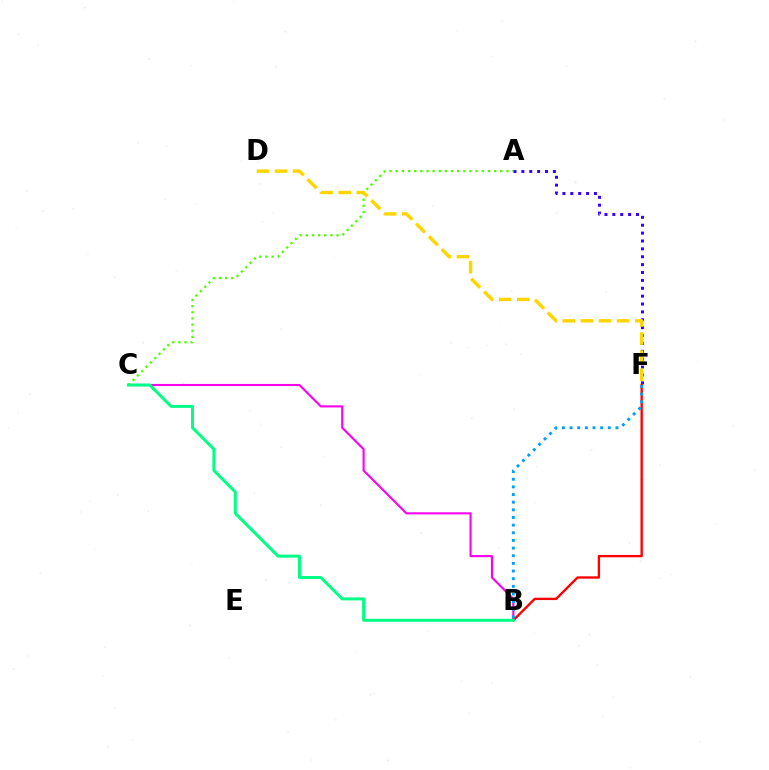{('B', 'C'): [{'color': '#ff00ed', 'line_style': 'solid', 'thickness': 1.52}, {'color': '#00ff86', 'line_style': 'solid', 'thickness': 2.16}], ('A', 'C'): [{'color': '#4fff00', 'line_style': 'dotted', 'thickness': 1.67}], ('A', 'F'): [{'color': '#3700ff', 'line_style': 'dotted', 'thickness': 2.14}], ('B', 'F'): [{'color': '#ff0000', 'line_style': 'solid', 'thickness': 1.7}, {'color': '#009eff', 'line_style': 'dotted', 'thickness': 2.08}], ('D', 'F'): [{'color': '#ffd500', 'line_style': 'dashed', 'thickness': 2.46}]}